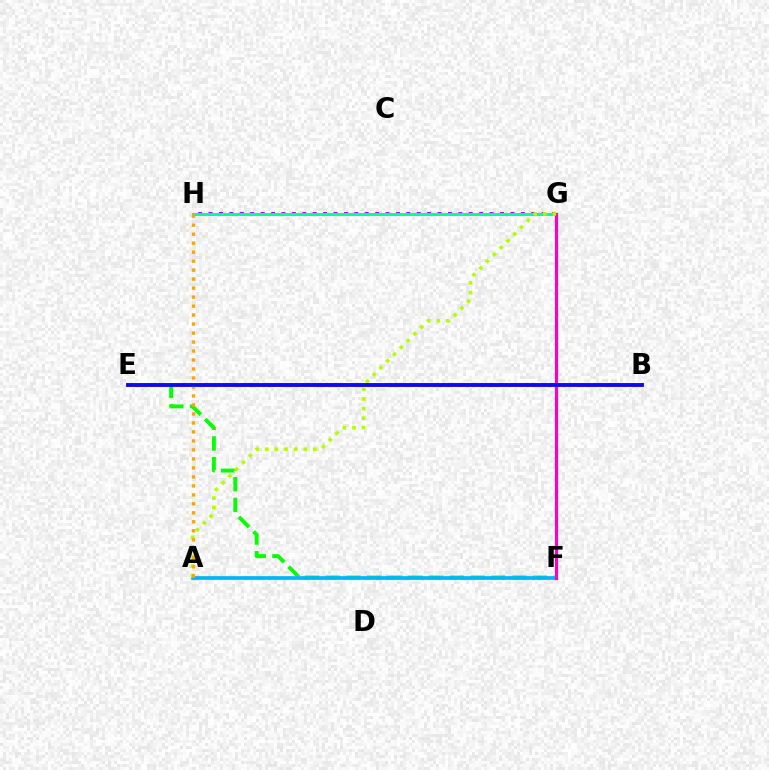{('G', 'H'): [{'color': '#9b00ff', 'line_style': 'dotted', 'thickness': 2.83}, {'color': '#00ff9d', 'line_style': 'solid', 'thickness': 2.16}], ('E', 'F'): [{'color': '#08ff00', 'line_style': 'dashed', 'thickness': 2.81}], ('A', 'F'): [{'color': '#00b5ff', 'line_style': 'solid', 'thickness': 2.65}], ('F', 'G'): [{'color': '#ff00bd', 'line_style': 'solid', 'thickness': 2.31}], ('A', 'G'): [{'color': '#b3ff00', 'line_style': 'dotted', 'thickness': 2.61}], ('B', 'E'): [{'color': '#ff0000', 'line_style': 'solid', 'thickness': 2.8}, {'color': '#0010ff', 'line_style': 'solid', 'thickness': 2.58}], ('A', 'H'): [{'color': '#ffa500', 'line_style': 'dotted', 'thickness': 2.44}]}